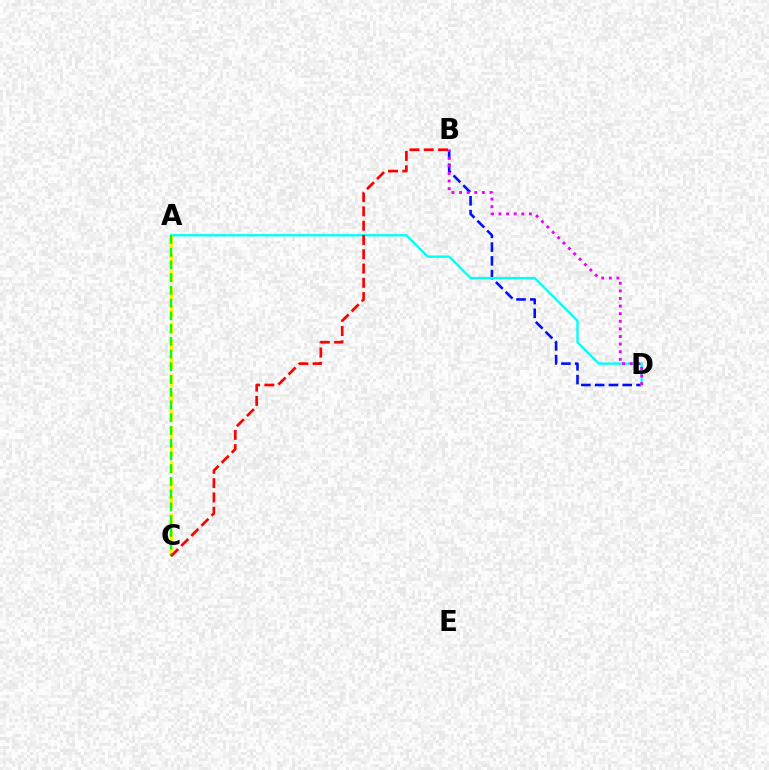{('B', 'D'): [{'color': '#0010ff', 'line_style': 'dashed', 'thickness': 1.87}, {'color': '#ee00ff', 'line_style': 'dotted', 'thickness': 2.07}], ('A', 'D'): [{'color': '#00fff6', 'line_style': 'solid', 'thickness': 1.69}], ('A', 'C'): [{'color': '#fcf500', 'line_style': 'dashed', 'thickness': 2.36}, {'color': '#08ff00', 'line_style': 'dashed', 'thickness': 1.73}], ('B', 'C'): [{'color': '#ff0000', 'line_style': 'dashed', 'thickness': 1.94}]}